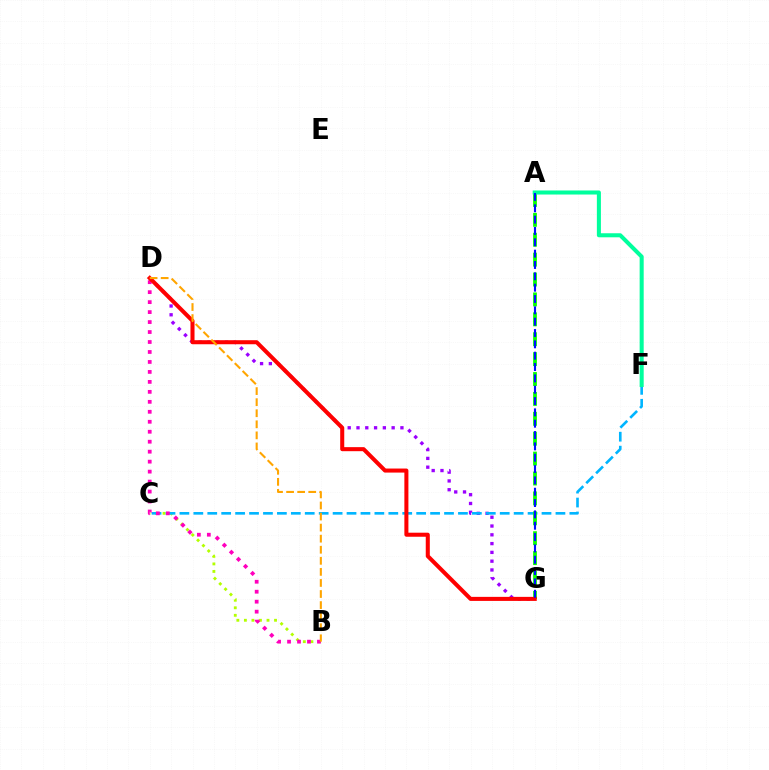{('B', 'C'): [{'color': '#b3ff00', 'line_style': 'dotted', 'thickness': 2.05}], ('D', 'G'): [{'color': '#9b00ff', 'line_style': 'dotted', 'thickness': 2.39}, {'color': '#ff0000', 'line_style': 'solid', 'thickness': 2.91}], ('C', 'F'): [{'color': '#00b5ff', 'line_style': 'dashed', 'thickness': 1.89}], ('A', 'G'): [{'color': '#08ff00', 'line_style': 'dashed', 'thickness': 2.7}, {'color': '#0010ff', 'line_style': 'dashed', 'thickness': 1.54}], ('B', 'D'): [{'color': '#ff00bd', 'line_style': 'dotted', 'thickness': 2.71}, {'color': '#ffa500', 'line_style': 'dashed', 'thickness': 1.5}], ('A', 'F'): [{'color': '#00ff9d', 'line_style': 'solid', 'thickness': 2.91}]}